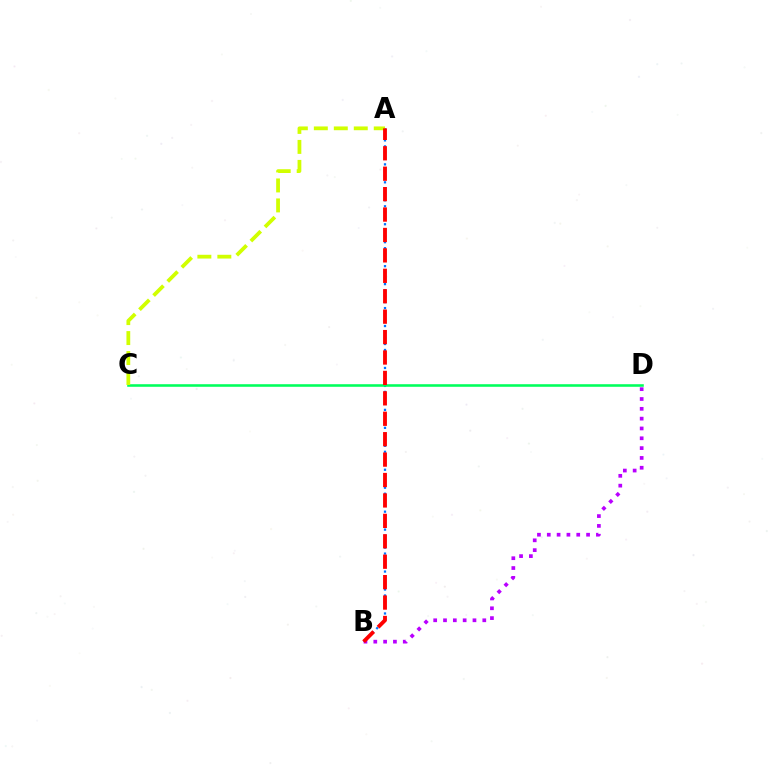{('A', 'B'): [{'color': '#0074ff', 'line_style': 'dotted', 'thickness': 1.63}, {'color': '#ff0000', 'line_style': 'dashed', 'thickness': 2.77}], ('C', 'D'): [{'color': '#00ff5c', 'line_style': 'solid', 'thickness': 1.86}], ('B', 'D'): [{'color': '#b900ff', 'line_style': 'dotted', 'thickness': 2.67}], ('A', 'C'): [{'color': '#d1ff00', 'line_style': 'dashed', 'thickness': 2.71}]}